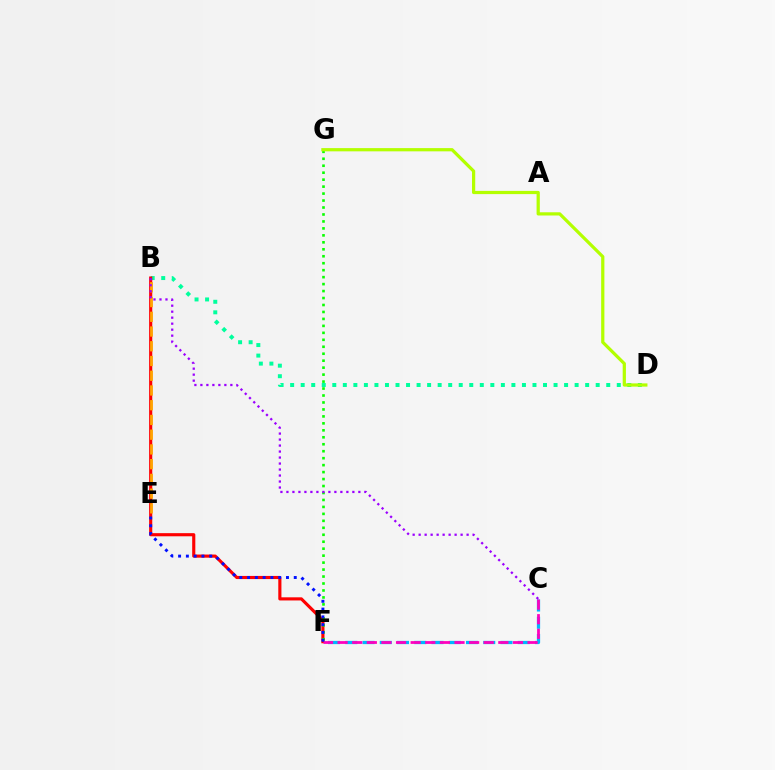{('B', 'D'): [{'color': '#00ff9d', 'line_style': 'dotted', 'thickness': 2.86}], ('B', 'F'): [{'color': '#ff0000', 'line_style': 'solid', 'thickness': 2.26}], ('C', 'F'): [{'color': '#00b5ff', 'line_style': 'dashed', 'thickness': 2.34}, {'color': '#ff00bd', 'line_style': 'dashed', 'thickness': 1.99}], ('F', 'G'): [{'color': '#08ff00', 'line_style': 'dotted', 'thickness': 1.89}], ('B', 'E'): [{'color': '#ffa500', 'line_style': 'dashed', 'thickness': 2.0}], ('D', 'G'): [{'color': '#b3ff00', 'line_style': 'solid', 'thickness': 2.32}], ('B', 'C'): [{'color': '#9b00ff', 'line_style': 'dotted', 'thickness': 1.63}], ('E', 'F'): [{'color': '#0010ff', 'line_style': 'dotted', 'thickness': 2.11}]}